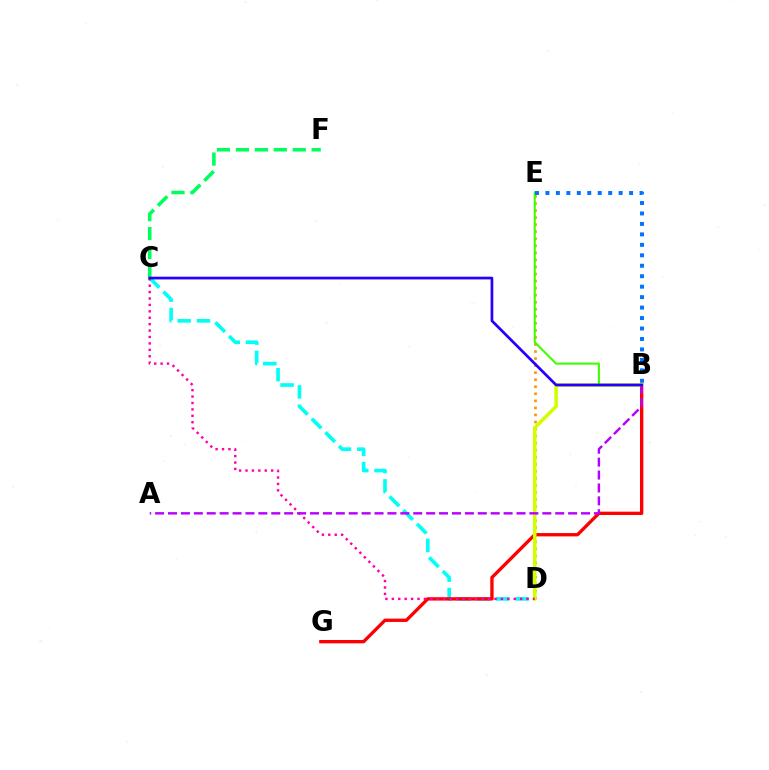{('C', 'D'): [{'color': '#00fff6', 'line_style': 'dashed', 'thickness': 2.62}, {'color': '#ff00ac', 'line_style': 'dotted', 'thickness': 1.74}], ('C', 'F'): [{'color': '#00ff5c', 'line_style': 'dashed', 'thickness': 2.57}], ('D', 'E'): [{'color': '#ff9400', 'line_style': 'dotted', 'thickness': 1.91}], ('B', 'G'): [{'color': '#ff0000', 'line_style': 'solid', 'thickness': 2.4}], ('B', 'D'): [{'color': '#d1ff00', 'line_style': 'solid', 'thickness': 2.56}], ('B', 'E'): [{'color': '#3dff00', 'line_style': 'solid', 'thickness': 1.5}, {'color': '#0074ff', 'line_style': 'dotted', 'thickness': 2.84}], ('A', 'B'): [{'color': '#b900ff', 'line_style': 'dashed', 'thickness': 1.75}], ('B', 'C'): [{'color': '#2500ff', 'line_style': 'solid', 'thickness': 1.96}]}